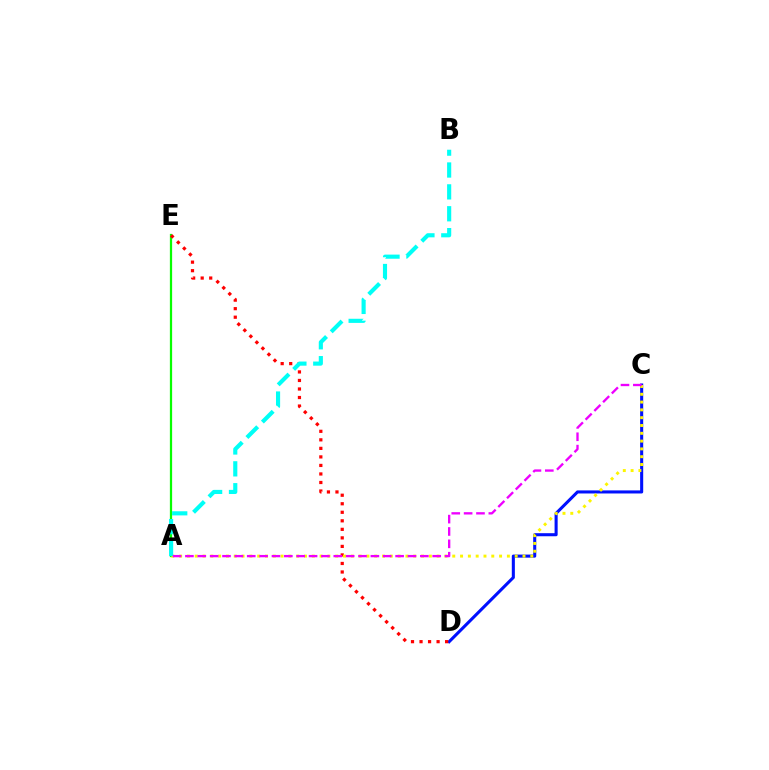{('C', 'D'): [{'color': '#0010ff', 'line_style': 'solid', 'thickness': 2.21}], ('A', 'E'): [{'color': '#08ff00', 'line_style': 'solid', 'thickness': 1.62}], ('D', 'E'): [{'color': '#ff0000', 'line_style': 'dotted', 'thickness': 2.32}], ('A', 'C'): [{'color': '#fcf500', 'line_style': 'dotted', 'thickness': 2.12}, {'color': '#ee00ff', 'line_style': 'dashed', 'thickness': 1.68}], ('A', 'B'): [{'color': '#00fff6', 'line_style': 'dashed', 'thickness': 2.97}]}